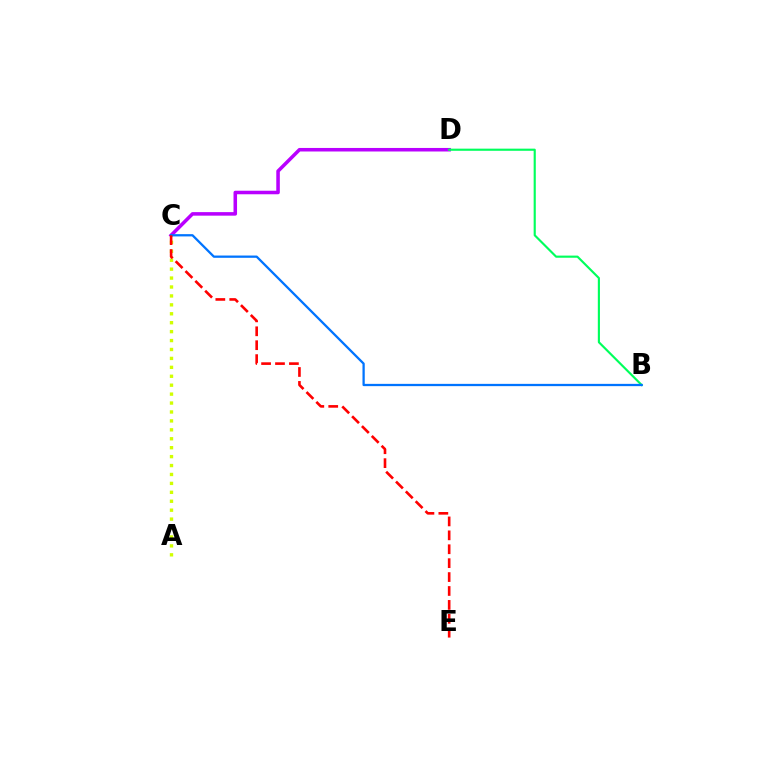{('C', 'D'): [{'color': '#b900ff', 'line_style': 'solid', 'thickness': 2.55}], ('B', 'D'): [{'color': '#00ff5c', 'line_style': 'solid', 'thickness': 1.55}], ('B', 'C'): [{'color': '#0074ff', 'line_style': 'solid', 'thickness': 1.64}], ('A', 'C'): [{'color': '#d1ff00', 'line_style': 'dotted', 'thickness': 2.43}], ('C', 'E'): [{'color': '#ff0000', 'line_style': 'dashed', 'thickness': 1.89}]}